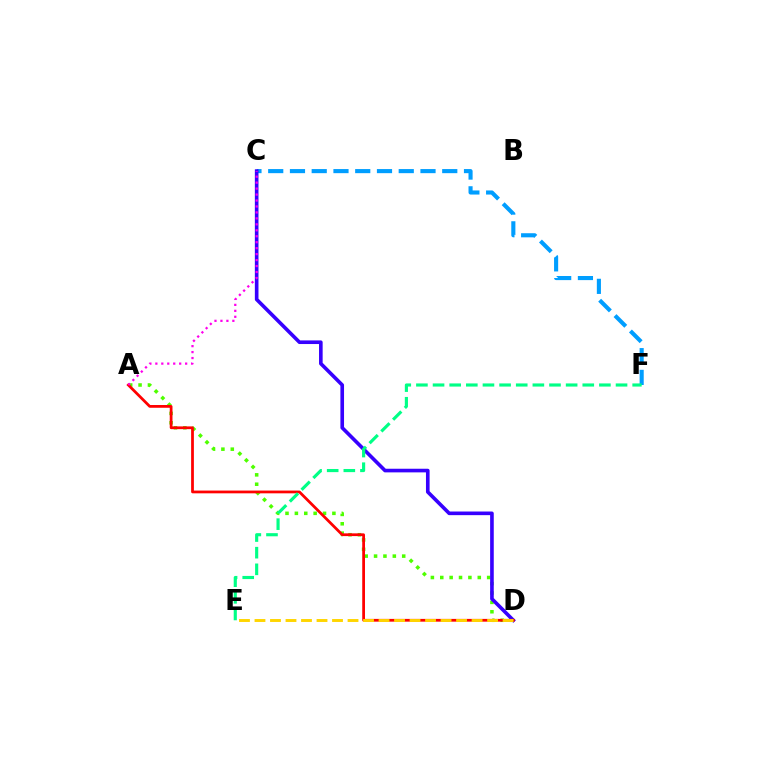{('A', 'D'): [{'color': '#4fff00', 'line_style': 'dotted', 'thickness': 2.55}, {'color': '#ff0000', 'line_style': 'solid', 'thickness': 1.99}], ('C', 'F'): [{'color': '#009eff', 'line_style': 'dashed', 'thickness': 2.96}], ('C', 'D'): [{'color': '#3700ff', 'line_style': 'solid', 'thickness': 2.61}], ('D', 'E'): [{'color': '#ffd500', 'line_style': 'dashed', 'thickness': 2.11}], ('E', 'F'): [{'color': '#00ff86', 'line_style': 'dashed', 'thickness': 2.26}], ('A', 'C'): [{'color': '#ff00ed', 'line_style': 'dotted', 'thickness': 1.62}]}